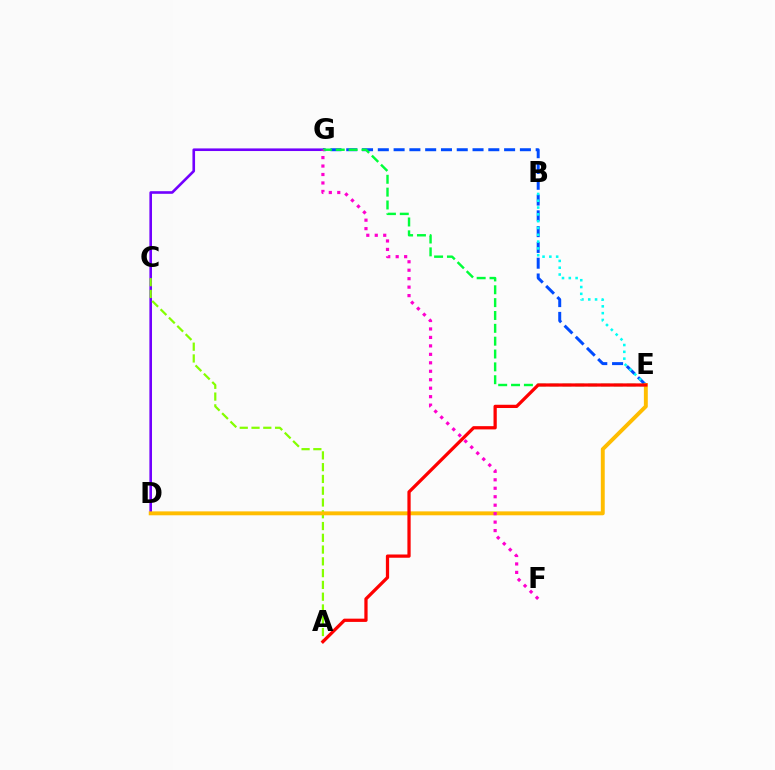{('E', 'G'): [{'color': '#004bff', 'line_style': 'dashed', 'thickness': 2.14}, {'color': '#00ff39', 'line_style': 'dashed', 'thickness': 1.75}], ('B', 'E'): [{'color': '#00fff6', 'line_style': 'dotted', 'thickness': 1.85}], ('D', 'G'): [{'color': '#7200ff', 'line_style': 'solid', 'thickness': 1.89}], ('A', 'C'): [{'color': '#84ff00', 'line_style': 'dashed', 'thickness': 1.6}], ('D', 'E'): [{'color': '#ffbd00', 'line_style': 'solid', 'thickness': 2.82}], ('A', 'E'): [{'color': '#ff0000', 'line_style': 'solid', 'thickness': 2.34}], ('F', 'G'): [{'color': '#ff00cf', 'line_style': 'dotted', 'thickness': 2.3}]}